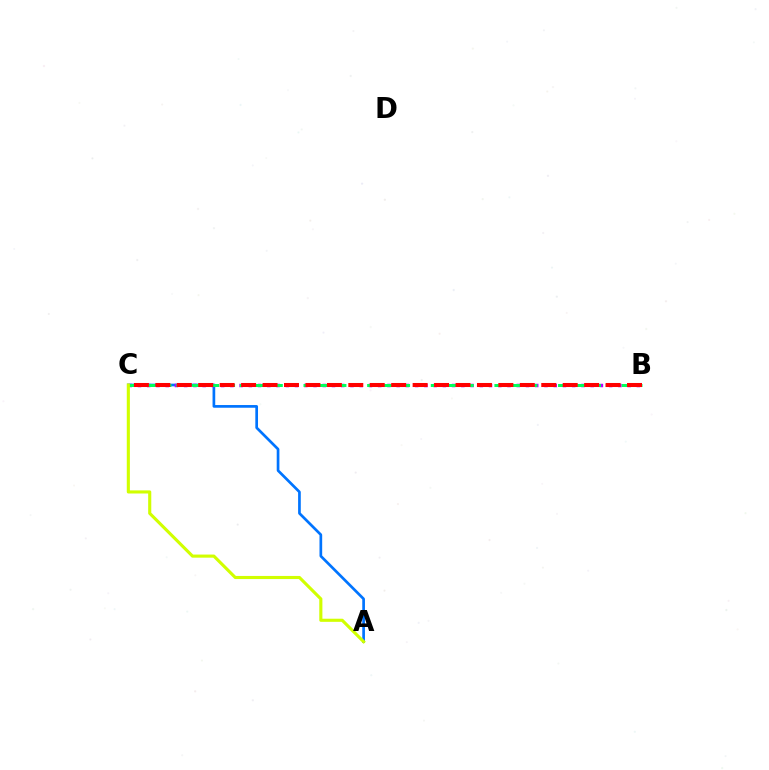{('A', 'C'): [{'color': '#0074ff', 'line_style': 'solid', 'thickness': 1.94}, {'color': '#d1ff00', 'line_style': 'solid', 'thickness': 2.24}], ('B', 'C'): [{'color': '#b900ff', 'line_style': 'dotted', 'thickness': 2.51}, {'color': '#00ff5c', 'line_style': 'dashed', 'thickness': 2.16}, {'color': '#ff0000', 'line_style': 'dashed', 'thickness': 2.91}]}